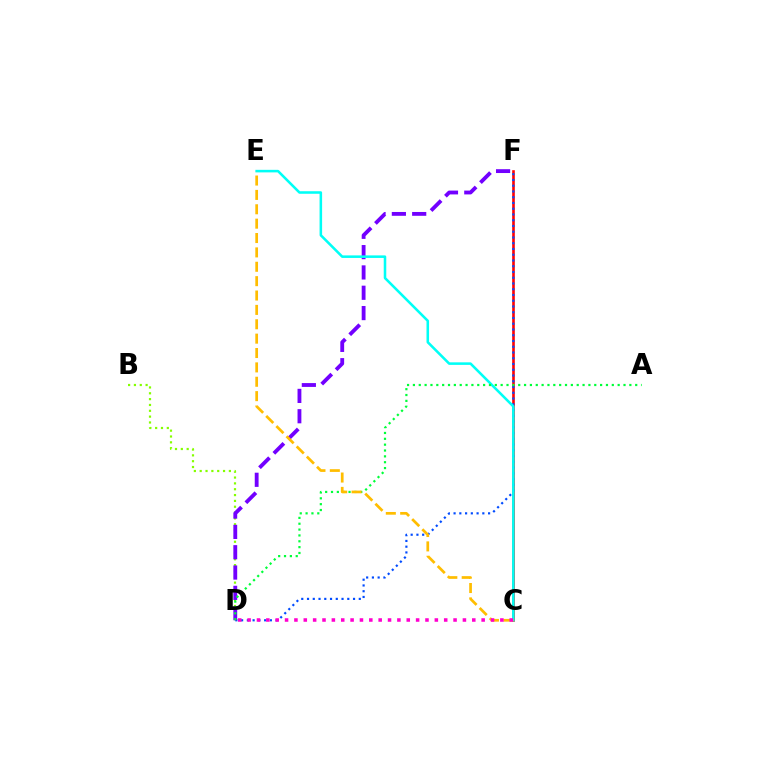{('C', 'F'): [{'color': '#ff0000', 'line_style': 'solid', 'thickness': 1.89}], ('B', 'D'): [{'color': '#84ff00', 'line_style': 'dotted', 'thickness': 1.59}], ('D', 'F'): [{'color': '#004bff', 'line_style': 'dotted', 'thickness': 1.56}, {'color': '#7200ff', 'line_style': 'dashed', 'thickness': 2.76}], ('C', 'E'): [{'color': '#00fff6', 'line_style': 'solid', 'thickness': 1.84}, {'color': '#ffbd00', 'line_style': 'dashed', 'thickness': 1.95}], ('A', 'D'): [{'color': '#00ff39', 'line_style': 'dotted', 'thickness': 1.59}], ('C', 'D'): [{'color': '#ff00cf', 'line_style': 'dotted', 'thickness': 2.54}]}